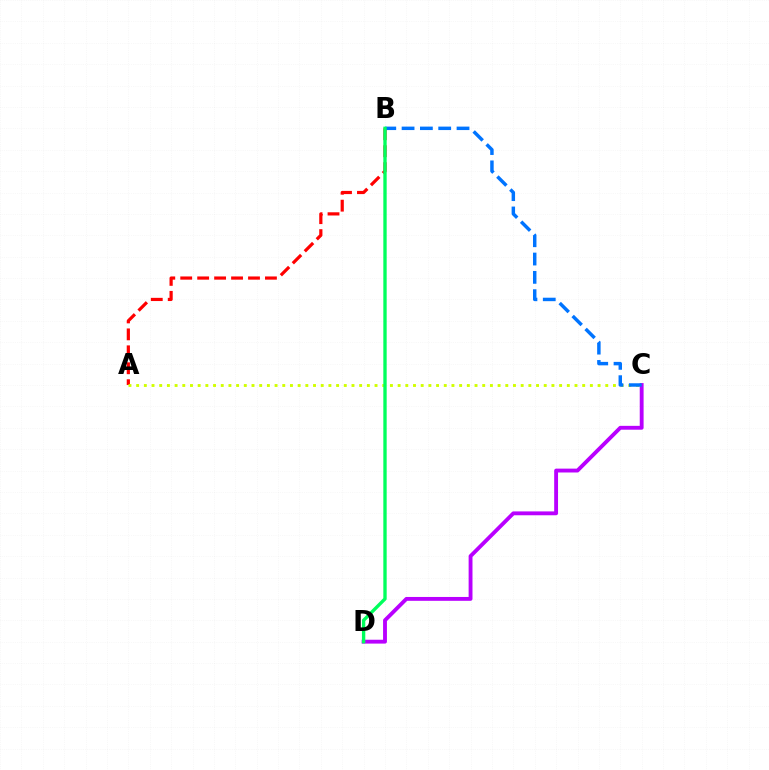{('A', 'B'): [{'color': '#ff0000', 'line_style': 'dashed', 'thickness': 2.3}], ('C', 'D'): [{'color': '#b900ff', 'line_style': 'solid', 'thickness': 2.78}], ('A', 'C'): [{'color': '#d1ff00', 'line_style': 'dotted', 'thickness': 2.09}], ('B', 'C'): [{'color': '#0074ff', 'line_style': 'dashed', 'thickness': 2.49}], ('B', 'D'): [{'color': '#00ff5c', 'line_style': 'solid', 'thickness': 2.41}]}